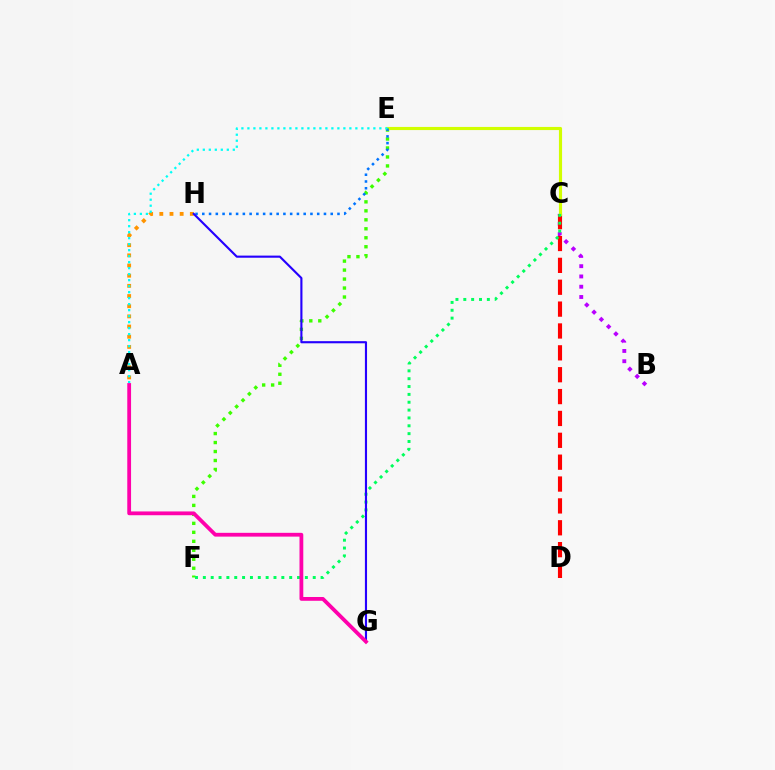{('B', 'C'): [{'color': '#b900ff', 'line_style': 'dotted', 'thickness': 2.79}], ('C', 'D'): [{'color': '#ff0000', 'line_style': 'dashed', 'thickness': 2.97}], ('E', 'F'): [{'color': '#3dff00', 'line_style': 'dotted', 'thickness': 2.44}], ('C', 'E'): [{'color': '#d1ff00', 'line_style': 'solid', 'thickness': 2.26}], ('E', 'H'): [{'color': '#0074ff', 'line_style': 'dotted', 'thickness': 1.84}], ('C', 'F'): [{'color': '#00ff5c', 'line_style': 'dotted', 'thickness': 2.13}], ('A', 'H'): [{'color': '#ff9400', 'line_style': 'dotted', 'thickness': 2.76}], ('A', 'E'): [{'color': '#00fff6', 'line_style': 'dotted', 'thickness': 1.63}], ('G', 'H'): [{'color': '#2500ff', 'line_style': 'solid', 'thickness': 1.53}], ('A', 'G'): [{'color': '#ff00ac', 'line_style': 'solid', 'thickness': 2.73}]}